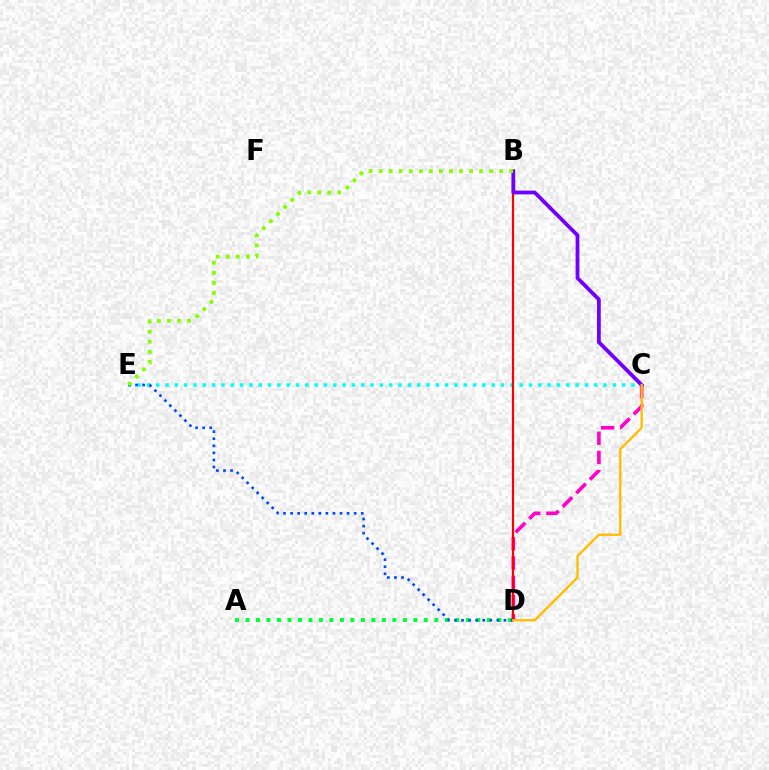{('A', 'D'): [{'color': '#00ff39', 'line_style': 'dotted', 'thickness': 2.85}], ('C', 'E'): [{'color': '#00fff6', 'line_style': 'dotted', 'thickness': 2.53}], ('C', 'D'): [{'color': '#ff00cf', 'line_style': 'dashed', 'thickness': 2.61}, {'color': '#ffbd00', 'line_style': 'solid', 'thickness': 1.7}], ('D', 'E'): [{'color': '#004bff', 'line_style': 'dotted', 'thickness': 1.92}], ('B', 'D'): [{'color': '#ff0000', 'line_style': 'solid', 'thickness': 1.54}], ('B', 'C'): [{'color': '#7200ff', 'line_style': 'solid', 'thickness': 2.73}], ('B', 'E'): [{'color': '#84ff00', 'line_style': 'dotted', 'thickness': 2.73}]}